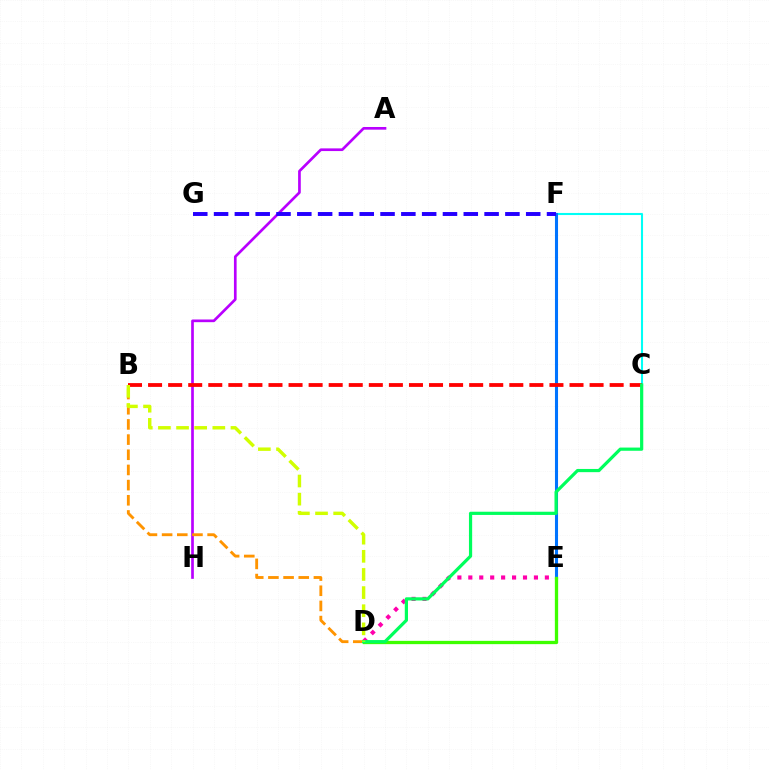{('D', 'E'): [{'color': '#ff00ac', 'line_style': 'dotted', 'thickness': 2.97}, {'color': '#3dff00', 'line_style': 'solid', 'thickness': 2.37}], ('C', 'F'): [{'color': '#00fff6', 'line_style': 'solid', 'thickness': 1.51}], ('E', 'F'): [{'color': '#0074ff', 'line_style': 'solid', 'thickness': 2.21}], ('A', 'H'): [{'color': '#b900ff', 'line_style': 'solid', 'thickness': 1.93}], ('F', 'G'): [{'color': '#2500ff', 'line_style': 'dashed', 'thickness': 2.83}], ('B', 'D'): [{'color': '#ff9400', 'line_style': 'dashed', 'thickness': 2.06}, {'color': '#d1ff00', 'line_style': 'dashed', 'thickness': 2.46}], ('B', 'C'): [{'color': '#ff0000', 'line_style': 'dashed', 'thickness': 2.73}], ('C', 'D'): [{'color': '#00ff5c', 'line_style': 'solid', 'thickness': 2.31}]}